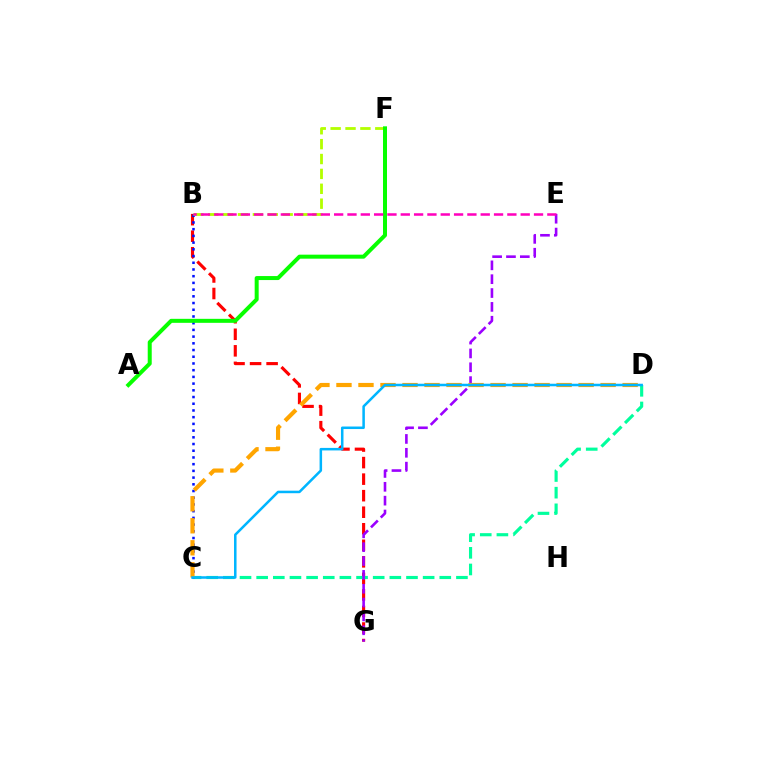{('B', 'G'): [{'color': '#ff0000', 'line_style': 'dashed', 'thickness': 2.25}], ('C', 'D'): [{'color': '#00ff9d', 'line_style': 'dashed', 'thickness': 2.26}, {'color': '#ffa500', 'line_style': 'dashed', 'thickness': 2.99}, {'color': '#00b5ff', 'line_style': 'solid', 'thickness': 1.82}], ('E', 'G'): [{'color': '#9b00ff', 'line_style': 'dashed', 'thickness': 1.88}], ('B', 'C'): [{'color': '#0010ff', 'line_style': 'dotted', 'thickness': 1.82}], ('B', 'F'): [{'color': '#b3ff00', 'line_style': 'dashed', 'thickness': 2.02}], ('A', 'F'): [{'color': '#08ff00', 'line_style': 'solid', 'thickness': 2.88}], ('B', 'E'): [{'color': '#ff00bd', 'line_style': 'dashed', 'thickness': 1.81}]}